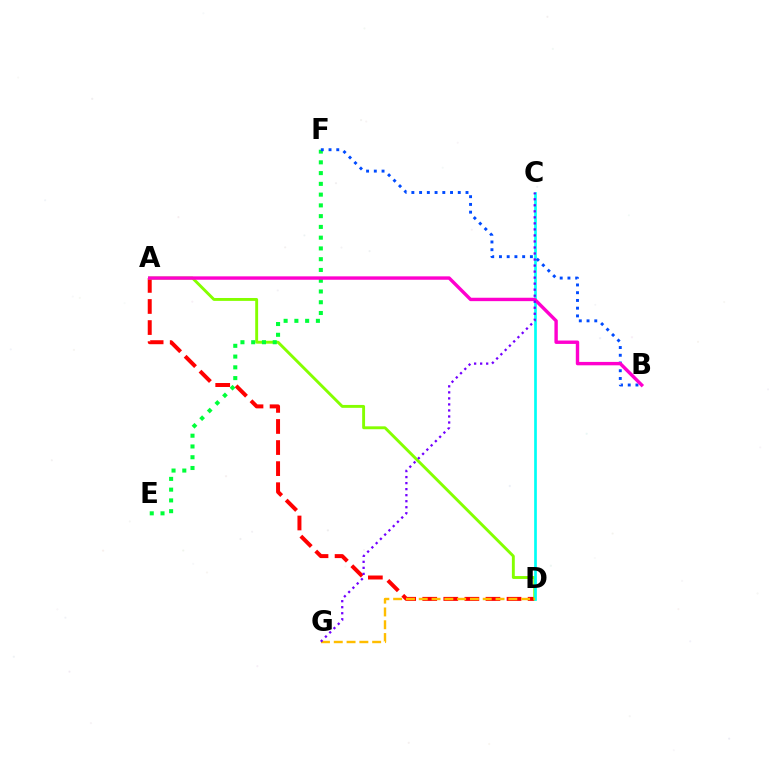{('A', 'D'): [{'color': '#ff0000', 'line_style': 'dashed', 'thickness': 2.86}, {'color': '#84ff00', 'line_style': 'solid', 'thickness': 2.08}], ('C', 'D'): [{'color': '#00fff6', 'line_style': 'solid', 'thickness': 1.94}], ('E', 'F'): [{'color': '#00ff39', 'line_style': 'dotted', 'thickness': 2.92}], ('B', 'F'): [{'color': '#004bff', 'line_style': 'dotted', 'thickness': 2.1}], ('A', 'B'): [{'color': '#ff00cf', 'line_style': 'solid', 'thickness': 2.45}], ('D', 'G'): [{'color': '#ffbd00', 'line_style': 'dashed', 'thickness': 1.74}], ('C', 'G'): [{'color': '#7200ff', 'line_style': 'dotted', 'thickness': 1.64}]}